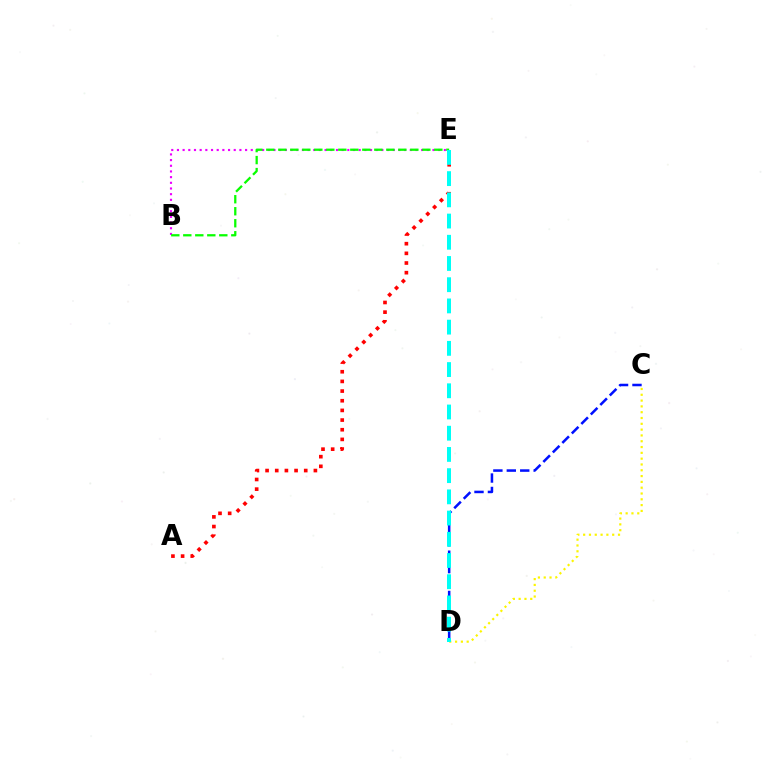{('B', 'E'): [{'color': '#ee00ff', 'line_style': 'dotted', 'thickness': 1.54}, {'color': '#08ff00', 'line_style': 'dashed', 'thickness': 1.63}], ('A', 'E'): [{'color': '#ff0000', 'line_style': 'dotted', 'thickness': 2.63}], ('C', 'D'): [{'color': '#0010ff', 'line_style': 'dashed', 'thickness': 1.82}, {'color': '#fcf500', 'line_style': 'dotted', 'thickness': 1.58}], ('D', 'E'): [{'color': '#00fff6', 'line_style': 'dashed', 'thickness': 2.88}]}